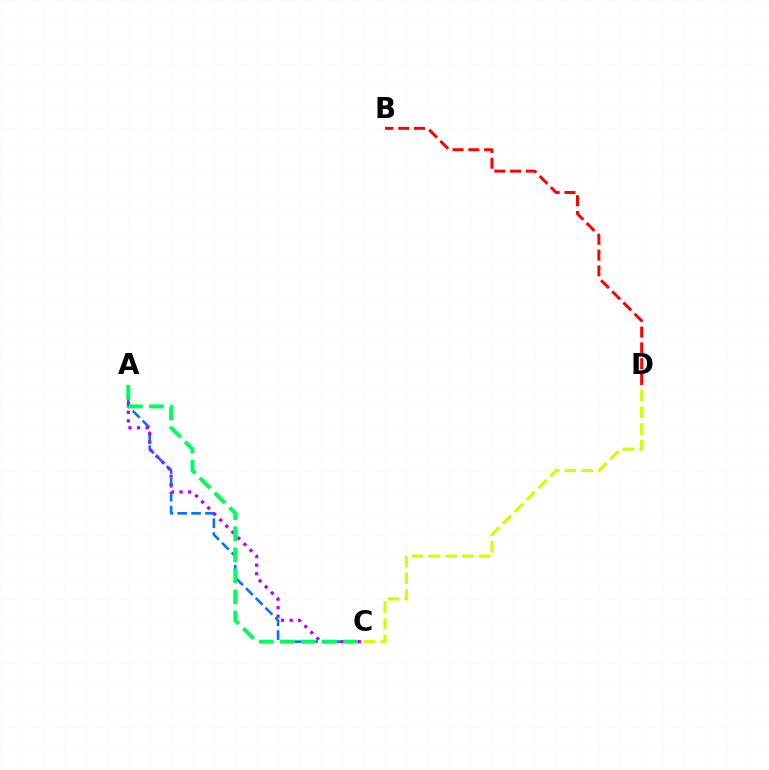{('A', 'C'): [{'color': '#0074ff', 'line_style': 'dashed', 'thickness': 1.88}, {'color': '#b900ff', 'line_style': 'dotted', 'thickness': 2.33}, {'color': '#00ff5c', 'line_style': 'dashed', 'thickness': 2.86}], ('B', 'D'): [{'color': '#ff0000', 'line_style': 'dashed', 'thickness': 2.15}], ('C', 'D'): [{'color': '#d1ff00', 'line_style': 'dashed', 'thickness': 2.27}]}